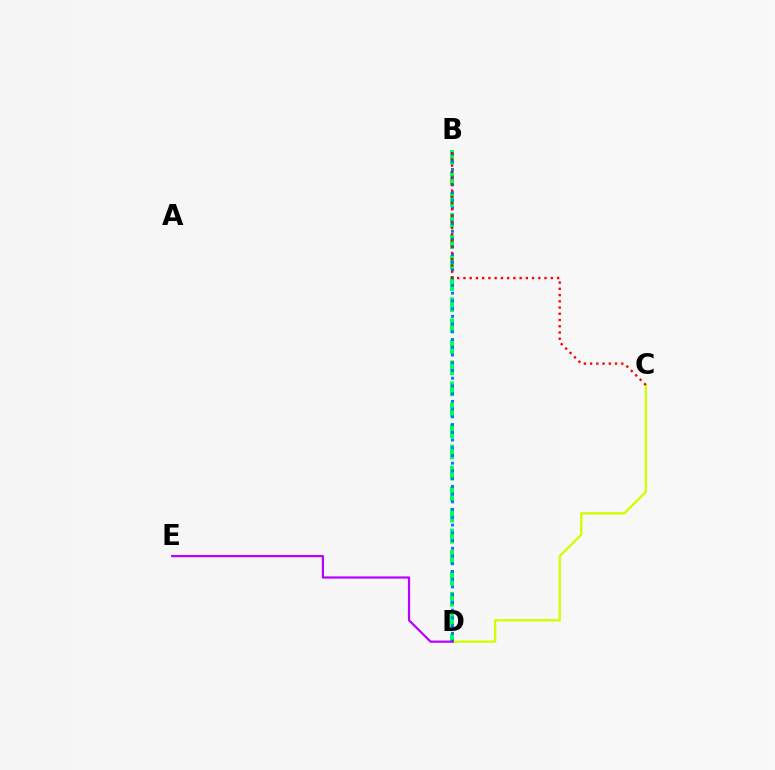{('B', 'D'): [{'color': '#00ff5c', 'line_style': 'dashed', 'thickness': 2.86}, {'color': '#0074ff', 'line_style': 'dotted', 'thickness': 2.1}], ('C', 'D'): [{'color': '#d1ff00', 'line_style': 'solid', 'thickness': 1.69}], ('B', 'C'): [{'color': '#ff0000', 'line_style': 'dotted', 'thickness': 1.69}], ('D', 'E'): [{'color': '#b900ff', 'line_style': 'solid', 'thickness': 1.6}]}